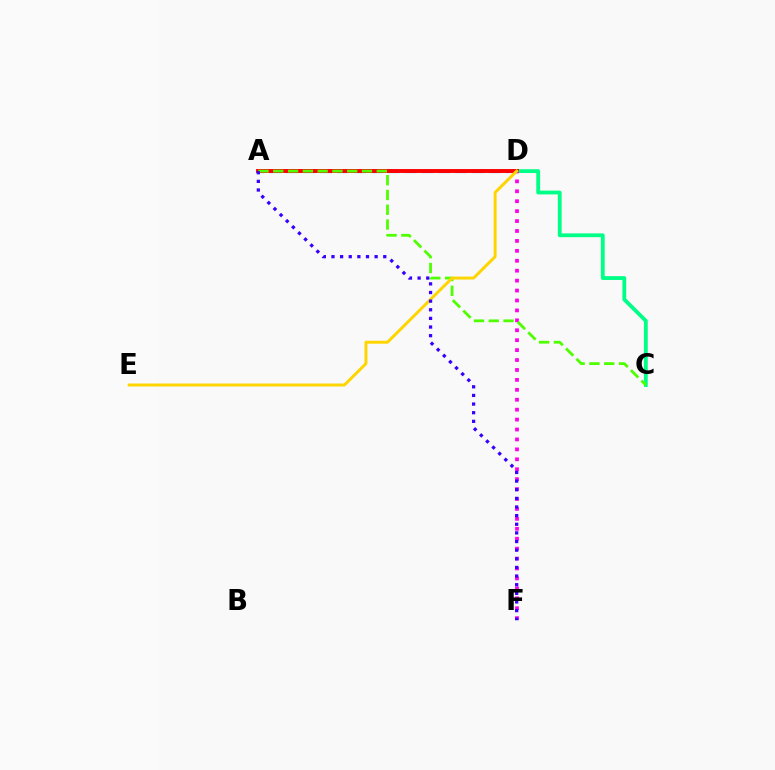{('C', 'D'): [{'color': '#00ff86', 'line_style': 'solid', 'thickness': 2.75}], ('A', 'D'): [{'color': '#009eff', 'line_style': 'dashed', 'thickness': 2.29}, {'color': '#ff0000', 'line_style': 'solid', 'thickness': 2.82}], ('D', 'F'): [{'color': '#ff00ed', 'line_style': 'dotted', 'thickness': 2.7}], ('A', 'C'): [{'color': '#4fff00', 'line_style': 'dashed', 'thickness': 2.01}], ('D', 'E'): [{'color': '#ffd500', 'line_style': 'solid', 'thickness': 2.13}], ('A', 'F'): [{'color': '#3700ff', 'line_style': 'dotted', 'thickness': 2.35}]}